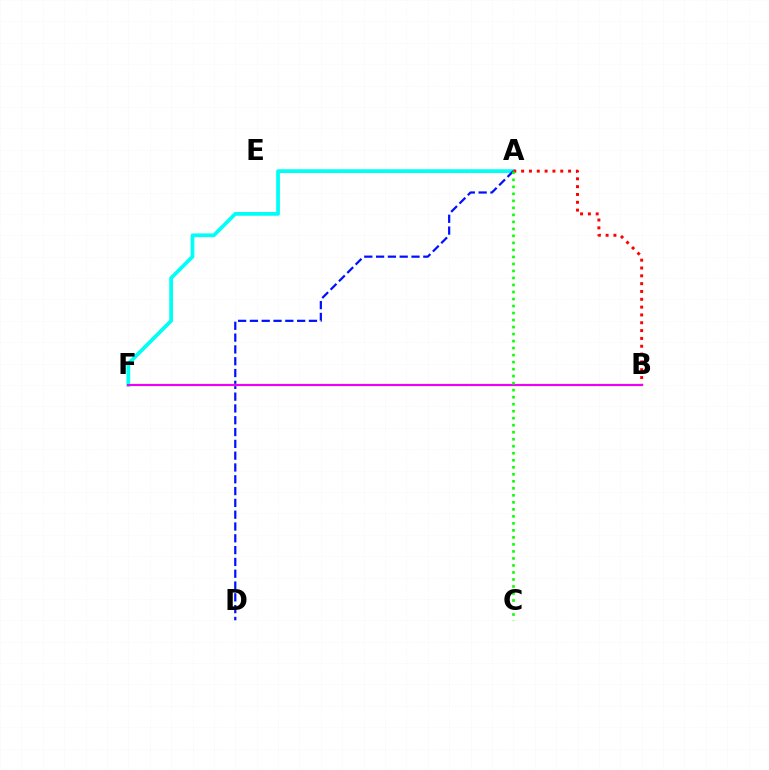{('A', 'F'): [{'color': '#00fff6', 'line_style': 'solid', 'thickness': 2.7}], ('A', 'D'): [{'color': '#0010ff', 'line_style': 'dashed', 'thickness': 1.6}], ('B', 'F'): [{'color': '#fcf500', 'line_style': 'solid', 'thickness': 1.69}, {'color': '#ee00ff', 'line_style': 'solid', 'thickness': 1.54}], ('A', 'B'): [{'color': '#ff0000', 'line_style': 'dotted', 'thickness': 2.13}], ('A', 'C'): [{'color': '#08ff00', 'line_style': 'dotted', 'thickness': 1.9}]}